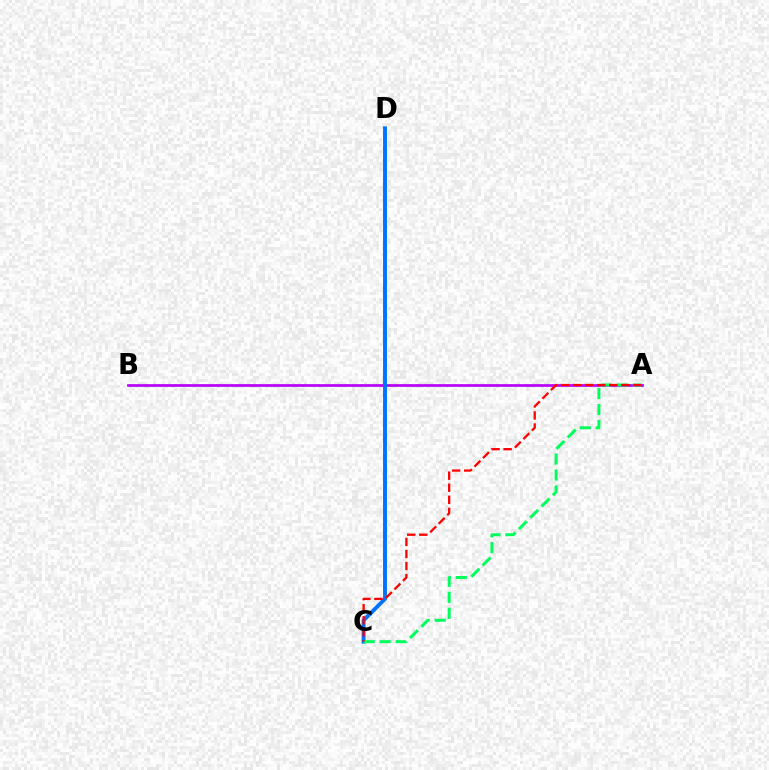{('A', 'B'): [{'color': '#d1ff00', 'line_style': 'dotted', 'thickness': 1.95}, {'color': '#b900ff', 'line_style': 'solid', 'thickness': 1.95}], ('C', 'D'): [{'color': '#0074ff', 'line_style': 'solid', 'thickness': 2.82}], ('A', 'C'): [{'color': '#00ff5c', 'line_style': 'dashed', 'thickness': 2.17}, {'color': '#ff0000', 'line_style': 'dashed', 'thickness': 1.64}]}